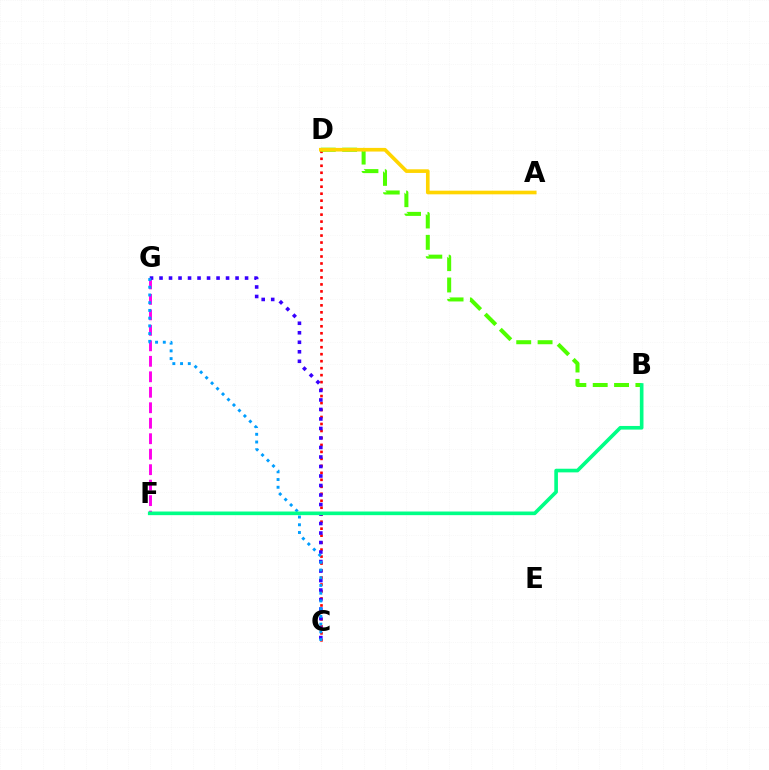{('F', 'G'): [{'color': '#ff00ed', 'line_style': 'dashed', 'thickness': 2.1}], ('C', 'D'): [{'color': '#ff0000', 'line_style': 'dotted', 'thickness': 1.9}], ('B', 'D'): [{'color': '#4fff00', 'line_style': 'dashed', 'thickness': 2.9}], ('C', 'G'): [{'color': '#3700ff', 'line_style': 'dotted', 'thickness': 2.58}, {'color': '#009eff', 'line_style': 'dotted', 'thickness': 2.1}], ('B', 'F'): [{'color': '#00ff86', 'line_style': 'solid', 'thickness': 2.62}], ('A', 'D'): [{'color': '#ffd500', 'line_style': 'solid', 'thickness': 2.63}]}